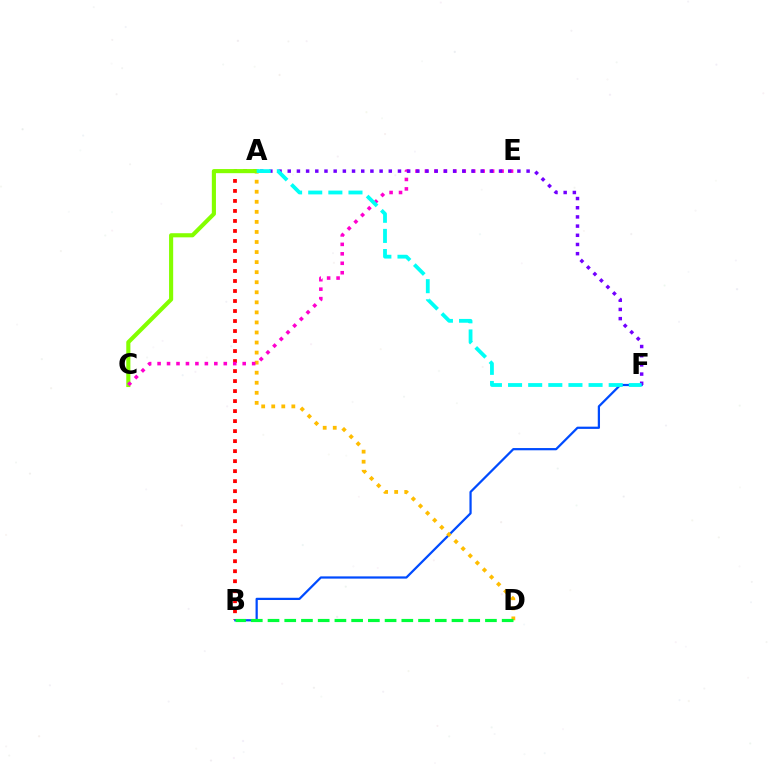{('A', 'B'): [{'color': '#ff0000', 'line_style': 'dotted', 'thickness': 2.72}], ('B', 'F'): [{'color': '#004bff', 'line_style': 'solid', 'thickness': 1.61}], ('A', 'D'): [{'color': '#ffbd00', 'line_style': 'dotted', 'thickness': 2.73}], ('B', 'D'): [{'color': '#00ff39', 'line_style': 'dashed', 'thickness': 2.27}], ('A', 'C'): [{'color': '#84ff00', 'line_style': 'solid', 'thickness': 2.97}], ('C', 'E'): [{'color': '#ff00cf', 'line_style': 'dotted', 'thickness': 2.57}], ('A', 'F'): [{'color': '#7200ff', 'line_style': 'dotted', 'thickness': 2.5}, {'color': '#00fff6', 'line_style': 'dashed', 'thickness': 2.73}]}